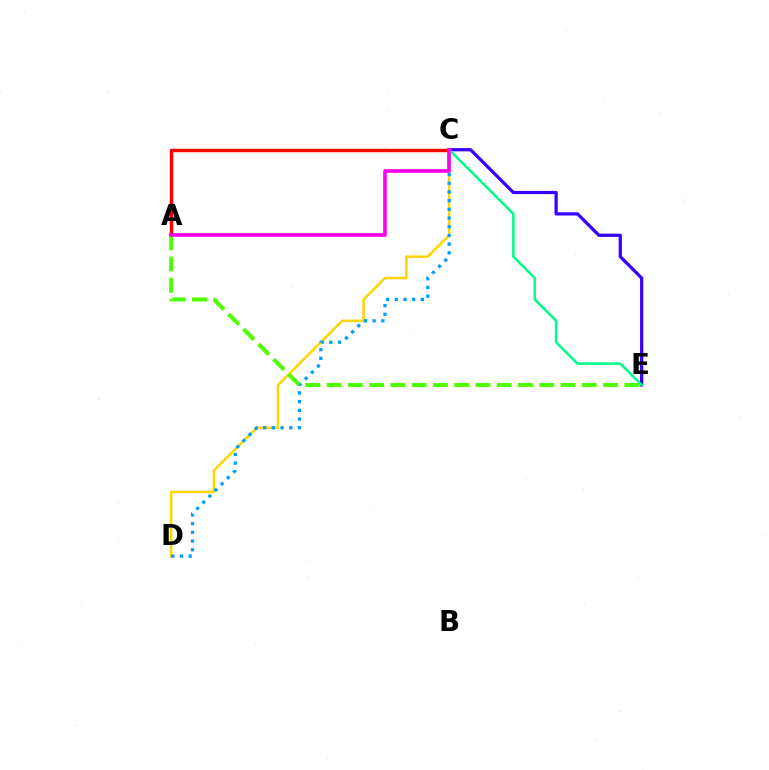{('C', 'D'): [{'color': '#ffd500', 'line_style': 'solid', 'thickness': 1.81}, {'color': '#009eff', 'line_style': 'dotted', 'thickness': 2.36}], ('C', 'E'): [{'color': '#3700ff', 'line_style': 'solid', 'thickness': 2.33}, {'color': '#00ff86', 'line_style': 'solid', 'thickness': 1.82}], ('A', 'C'): [{'color': '#ff0000', 'line_style': 'solid', 'thickness': 2.47}, {'color': '#ff00ed', 'line_style': 'solid', 'thickness': 2.61}], ('A', 'E'): [{'color': '#4fff00', 'line_style': 'dashed', 'thickness': 2.89}]}